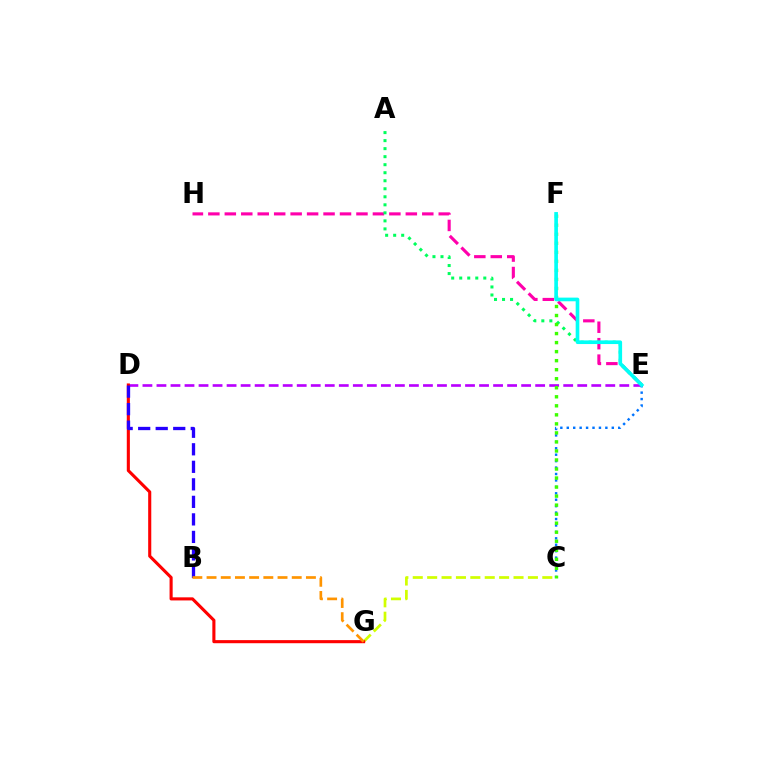{('E', 'H'): [{'color': '#ff00ac', 'line_style': 'dashed', 'thickness': 2.24}], ('A', 'E'): [{'color': '#00ff5c', 'line_style': 'dotted', 'thickness': 2.18}], ('D', 'E'): [{'color': '#b900ff', 'line_style': 'dashed', 'thickness': 1.91}], ('C', 'E'): [{'color': '#0074ff', 'line_style': 'dotted', 'thickness': 1.75}], ('C', 'G'): [{'color': '#d1ff00', 'line_style': 'dashed', 'thickness': 1.96}], ('D', 'G'): [{'color': '#ff0000', 'line_style': 'solid', 'thickness': 2.23}], ('C', 'F'): [{'color': '#3dff00', 'line_style': 'dotted', 'thickness': 2.45}], ('B', 'D'): [{'color': '#2500ff', 'line_style': 'dashed', 'thickness': 2.38}], ('E', 'F'): [{'color': '#00fff6', 'line_style': 'solid', 'thickness': 2.63}], ('B', 'G'): [{'color': '#ff9400', 'line_style': 'dashed', 'thickness': 1.93}]}